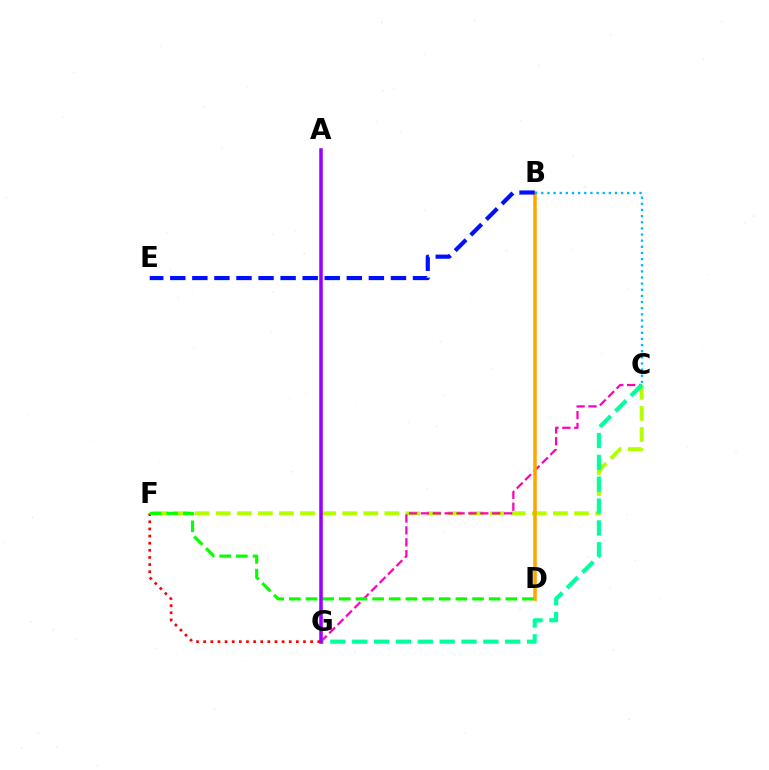{('C', 'F'): [{'color': '#b3ff00', 'line_style': 'dashed', 'thickness': 2.86}], ('C', 'G'): [{'color': '#ff00bd', 'line_style': 'dashed', 'thickness': 1.61}, {'color': '#00ff9d', 'line_style': 'dashed', 'thickness': 2.97}], ('B', 'D'): [{'color': '#ffa500', 'line_style': 'solid', 'thickness': 2.54}], ('F', 'G'): [{'color': '#ff0000', 'line_style': 'dotted', 'thickness': 1.94}], ('B', 'E'): [{'color': '#0010ff', 'line_style': 'dashed', 'thickness': 3.0}], ('D', 'F'): [{'color': '#08ff00', 'line_style': 'dashed', 'thickness': 2.26}], ('A', 'G'): [{'color': '#9b00ff', 'line_style': 'solid', 'thickness': 2.55}], ('B', 'C'): [{'color': '#00b5ff', 'line_style': 'dotted', 'thickness': 1.67}]}